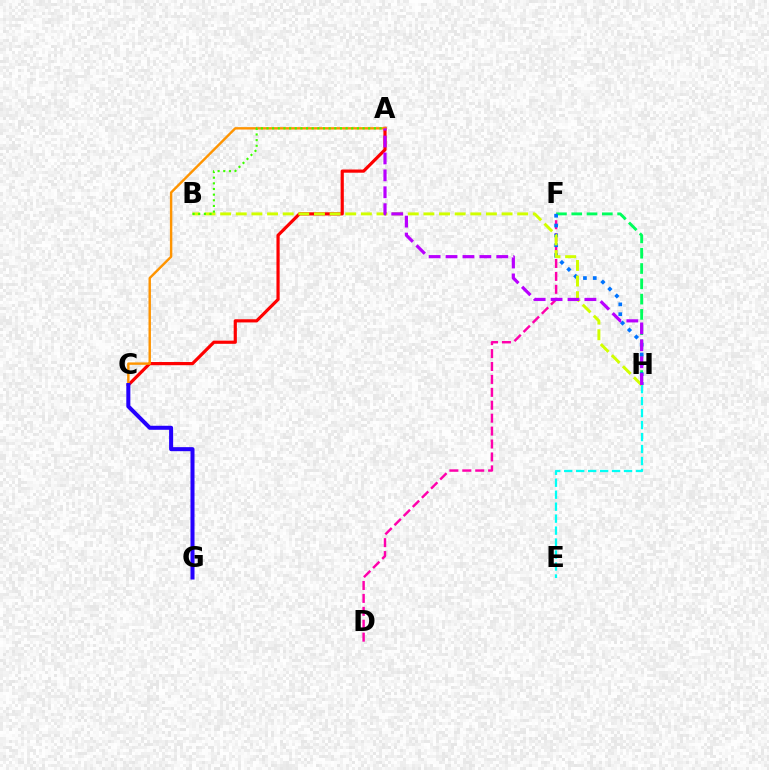{('F', 'H'): [{'color': '#00ff5c', 'line_style': 'dashed', 'thickness': 2.08}, {'color': '#0074ff', 'line_style': 'dotted', 'thickness': 2.67}], ('A', 'C'): [{'color': '#ff0000', 'line_style': 'solid', 'thickness': 2.29}, {'color': '#ff9400', 'line_style': 'solid', 'thickness': 1.74}], ('D', 'F'): [{'color': '#ff00ac', 'line_style': 'dashed', 'thickness': 1.76}], ('C', 'G'): [{'color': '#2500ff', 'line_style': 'solid', 'thickness': 2.9}], ('E', 'H'): [{'color': '#00fff6', 'line_style': 'dashed', 'thickness': 1.63}], ('B', 'H'): [{'color': '#d1ff00', 'line_style': 'dashed', 'thickness': 2.12}], ('A', 'H'): [{'color': '#b900ff', 'line_style': 'dashed', 'thickness': 2.3}], ('A', 'B'): [{'color': '#3dff00', 'line_style': 'dotted', 'thickness': 1.54}]}